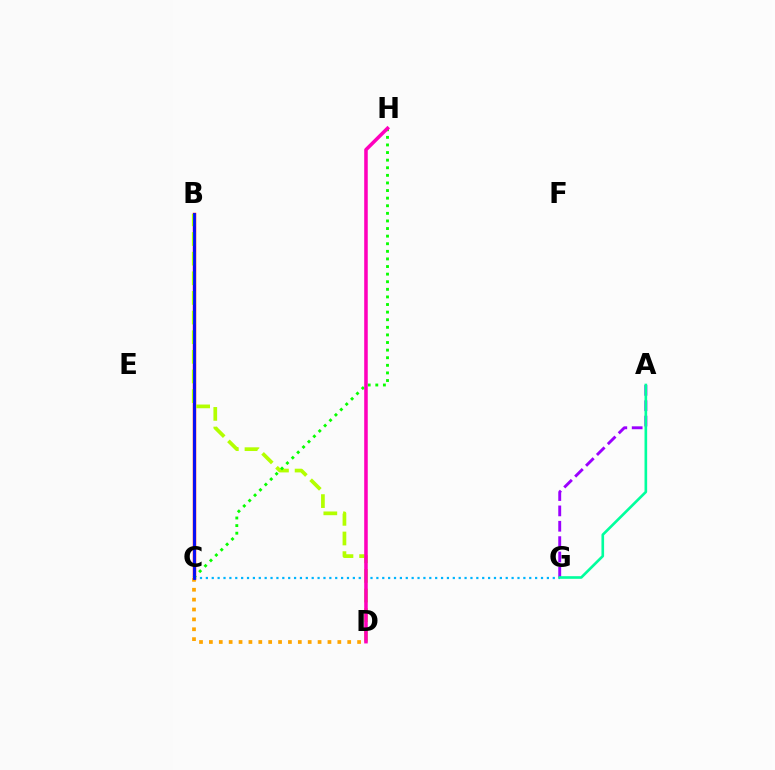{('B', 'C'): [{'color': '#ff0000', 'line_style': 'solid', 'thickness': 2.48}, {'color': '#0010ff', 'line_style': 'solid', 'thickness': 2.04}], ('C', 'G'): [{'color': '#00b5ff', 'line_style': 'dotted', 'thickness': 1.6}], ('A', 'G'): [{'color': '#9b00ff', 'line_style': 'dashed', 'thickness': 2.09}, {'color': '#00ff9d', 'line_style': 'solid', 'thickness': 1.9}], ('C', 'D'): [{'color': '#ffa500', 'line_style': 'dotted', 'thickness': 2.68}], ('B', 'D'): [{'color': '#b3ff00', 'line_style': 'dashed', 'thickness': 2.67}], ('C', 'H'): [{'color': '#08ff00', 'line_style': 'dotted', 'thickness': 2.06}], ('D', 'H'): [{'color': '#ff00bd', 'line_style': 'solid', 'thickness': 2.56}]}